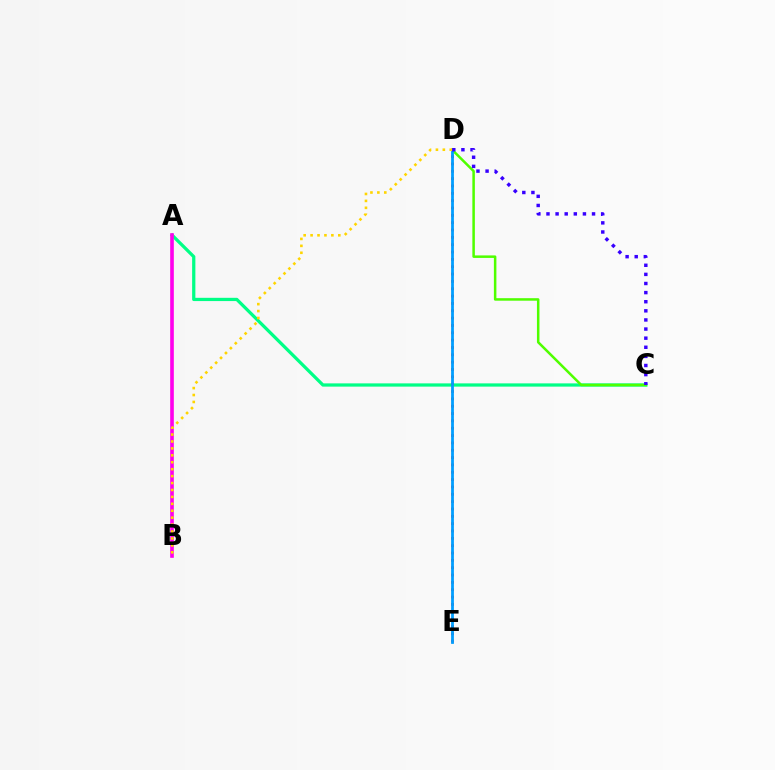{('A', 'C'): [{'color': '#00ff86', 'line_style': 'solid', 'thickness': 2.34}], ('D', 'E'): [{'color': '#ff0000', 'line_style': 'dotted', 'thickness': 1.99}, {'color': '#009eff', 'line_style': 'solid', 'thickness': 2.01}], ('C', 'D'): [{'color': '#4fff00', 'line_style': 'solid', 'thickness': 1.81}, {'color': '#3700ff', 'line_style': 'dotted', 'thickness': 2.48}], ('A', 'B'): [{'color': '#ff00ed', 'line_style': 'solid', 'thickness': 2.62}], ('B', 'D'): [{'color': '#ffd500', 'line_style': 'dotted', 'thickness': 1.88}]}